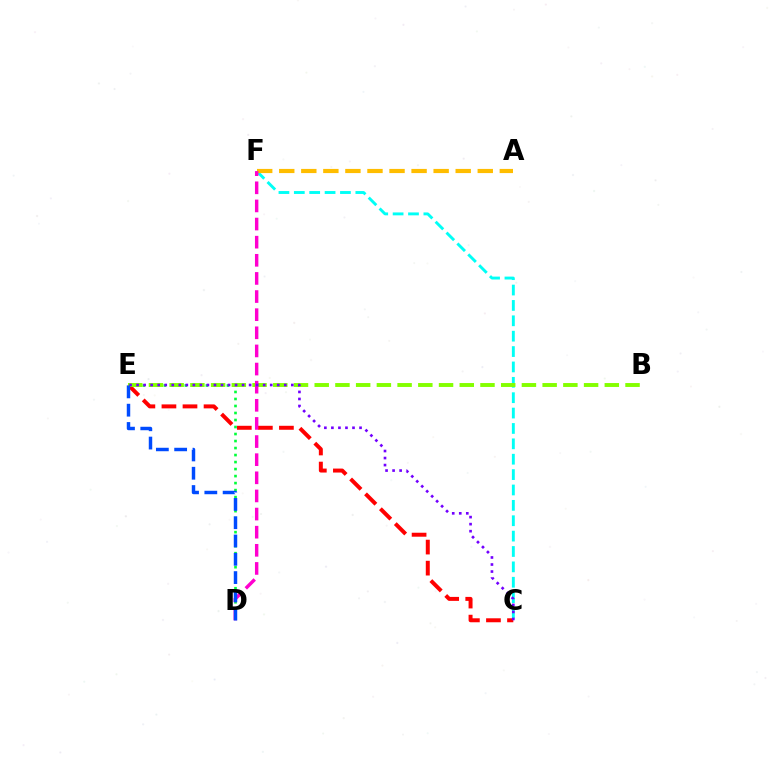{('C', 'F'): [{'color': '#00fff6', 'line_style': 'dashed', 'thickness': 2.09}], ('C', 'E'): [{'color': '#ff0000', 'line_style': 'dashed', 'thickness': 2.86}, {'color': '#7200ff', 'line_style': 'dotted', 'thickness': 1.91}], ('D', 'E'): [{'color': '#00ff39', 'line_style': 'dotted', 'thickness': 1.9}, {'color': '#004bff', 'line_style': 'dashed', 'thickness': 2.49}], ('B', 'E'): [{'color': '#84ff00', 'line_style': 'dashed', 'thickness': 2.81}], ('A', 'F'): [{'color': '#ffbd00', 'line_style': 'dashed', 'thickness': 3.0}], ('D', 'F'): [{'color': '#ff00cf', 'line_style': 'dashed', 'thickness': 2.46}]}